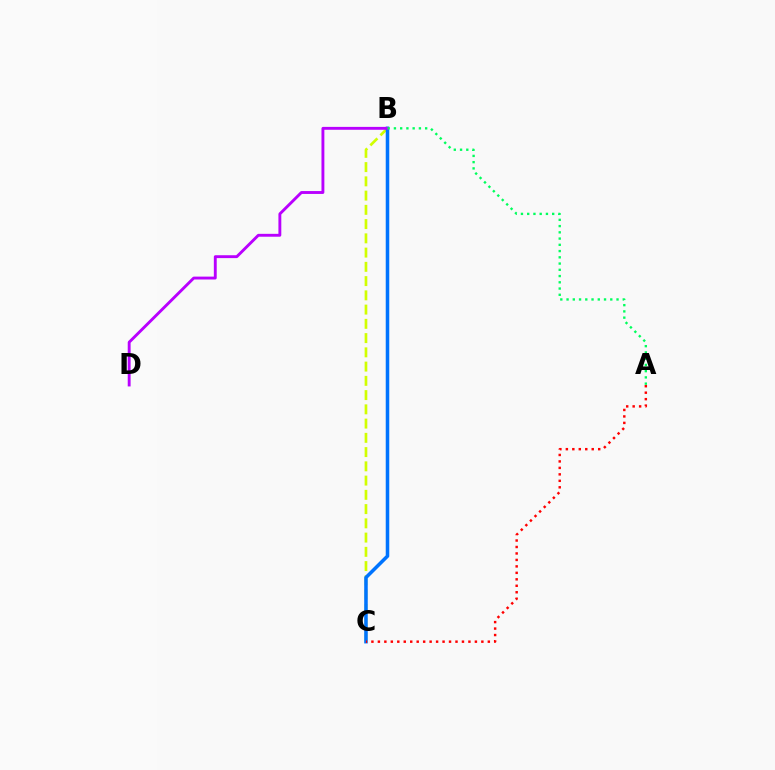{('B', 'C'): [{'color': '#d1ff00', 'line_style': 'dashed', 'thickness': 1.94}, {'color': '#0074ff', 'line_style': 'solid', 'thickness': 2.54}], ('A', 'C'): [{'color': '#ff0000', 'line_style': 'dotted', 'thickness': 1.76}], ('B', 'D'): [{'color': '#b900ff', 'line_style': 'solid', 'thickness': 2.08}], ('A', 'B'): [{'color': '#00ff5c', 'line_style': 'dotted', 'thickness': 1.7}]}